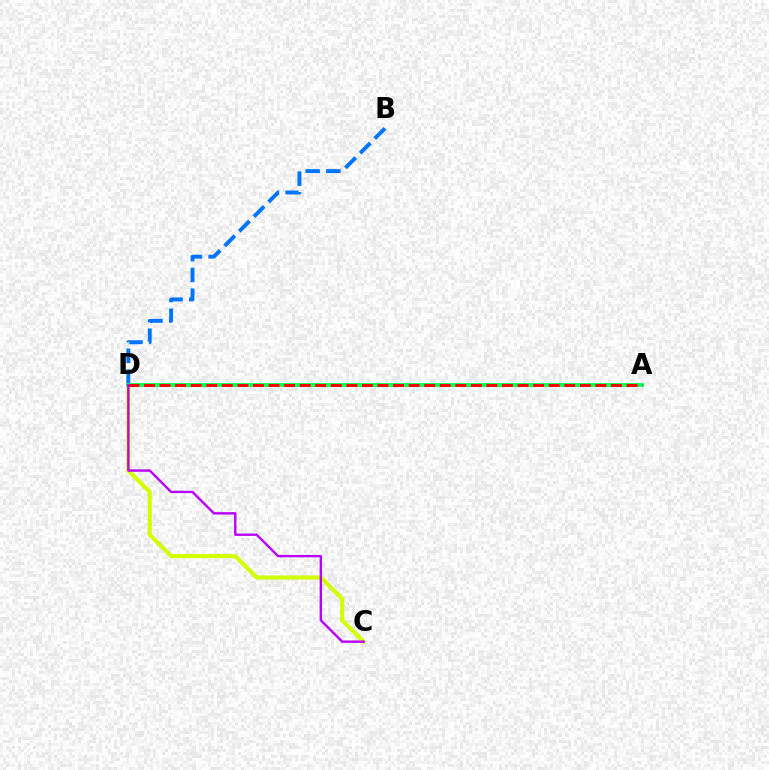{('C', 'D'): [{'color': '#d1ff00', 'line_style': 'solid', 'thickness': 2.94}, {'color': '#b900ff', 'line_style': 'solid', 'thickness': 1.71}], ('B', 'D'): [{'color': '#0074ff', 'line_style': 'dashed', 'thickness': 2.81}], ('A', 'D'): [{'color': '#00ff5c', 'line_style': 'solid', 'thickness': 2.75}, {'color': '#ff0000', 'line_style': 'dashed', 'thickness': 2.11}]}